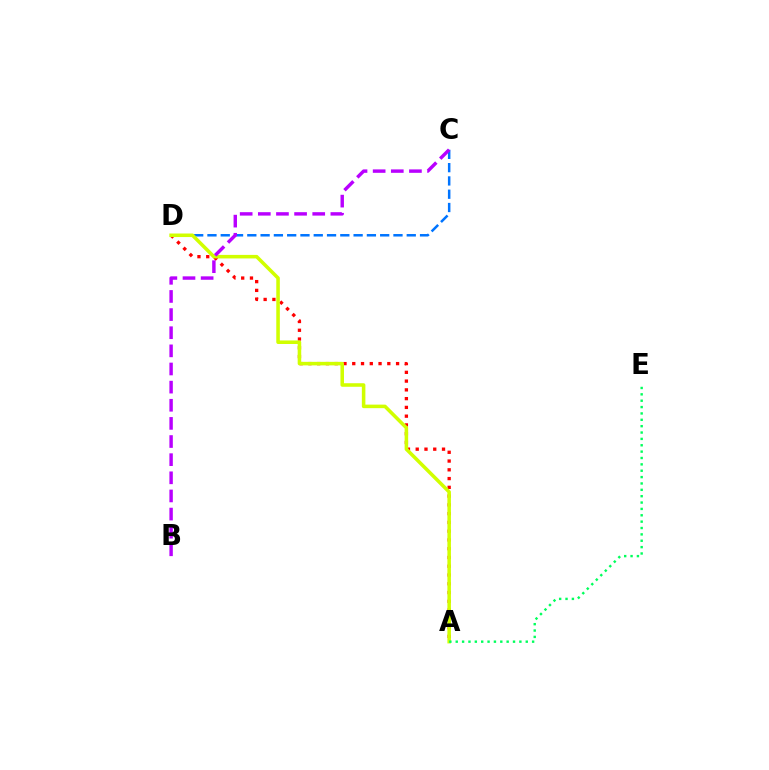{('A', 'D'): [{'color': '#ff0000', 'line_style': 'dotted', 'thickness': 2.38}, {'color': '#d1ff00', 'line_style': 'solid', 'thickness': 2.55}], ('C', 'D'): [{'color': '#0074ff', 'line_style': 'dashed', 'thickness': 1.8}], ('A', 'E'): [{'color': '#00ff5c', 'line_style': 'dotted', 'thickness': 1.73}], ('B', 'C'): [{'color': '#b900ff', 'line_style': 'dashed', 'thickness': 2.46}]}